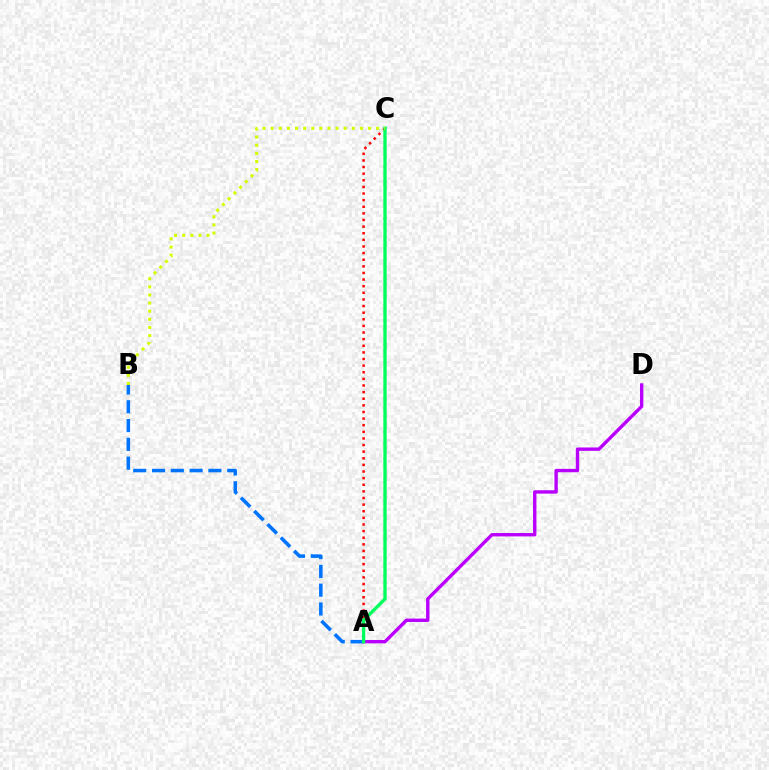{('A', 'D'): [{'color': '#b900ff', 'line_style': 'solid', 'thickness': 2.44}], ('A', 'C'): [{'color': '#ff0000', 'line_style': 'dotted', 'thickness': 1.8}, {'color': '#00ff5c', 'line_style': 'solid', 'thickness': 2.4}], ('A', 'B'): [{'color': '#0074ff', 'line_style': 'dashed', 'thickness': 2.55}], ('B', 'C'): [{'color': '#d1ff00', 'line_style': 'dotted', 'thickness': 2.2}]}